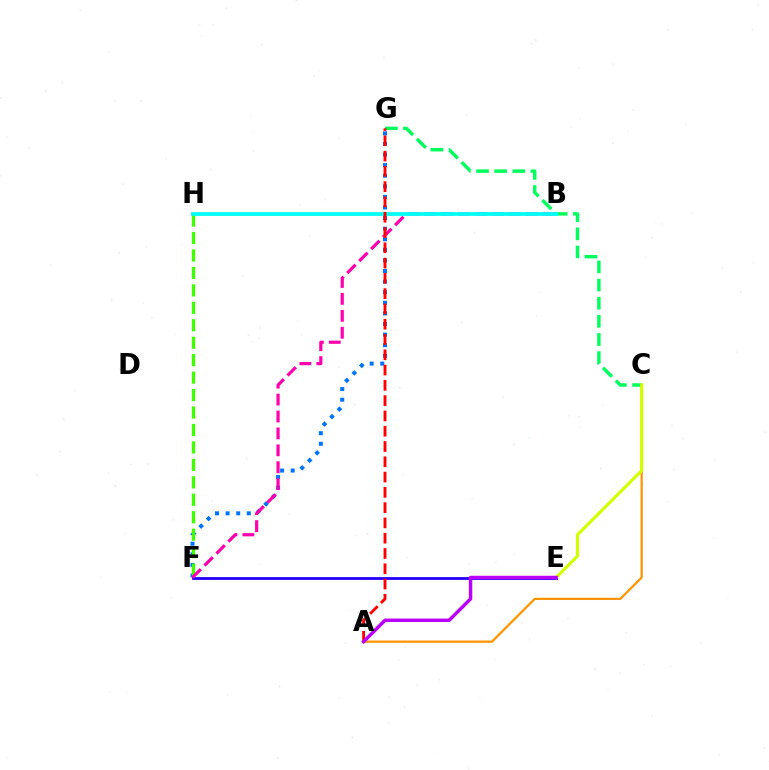{('A', 'C'): [{'color': '#ff9400', 'line_style': 'solid', 'thickness': 1.62}], ('F', 'G'): [{'color': '#0074ff', 'line_style': 'dotted', 'thickness': 2.88}], ('E', 'F'): [{'color': '#2500ff', 'line_style': 'solid', 'thickness': 2.03}], ('C', 'G'): [{'color': '#00ff5c', 'line_style': 'dashed', 'thickness': 2.47}], ('C', 'E'): [{'color': '#d1ff00', 'line_style': 'solid', 'thickness': 2.27}], ('F', 'H'): [{'color': '#3dff00', 'line_style': 'dashed', 'thickness': 2.37}], ('B', 'F'): [{'color': '#ff00ac', 'line_style': 'dashed', 'thickness': 2.3}], ('B', 'H'): [{'color': '#00fff6', 'line_style': 'solid', 'thickness': 2.74}], ('A', 'G'): [{'color': '#ff0000', 'line_style': 'dashed', 'thickness': 2.08}], ('A', 'E'): [{'color': '#b900ff', 'line_style': 'solid', 'thickness': 2.48}]}